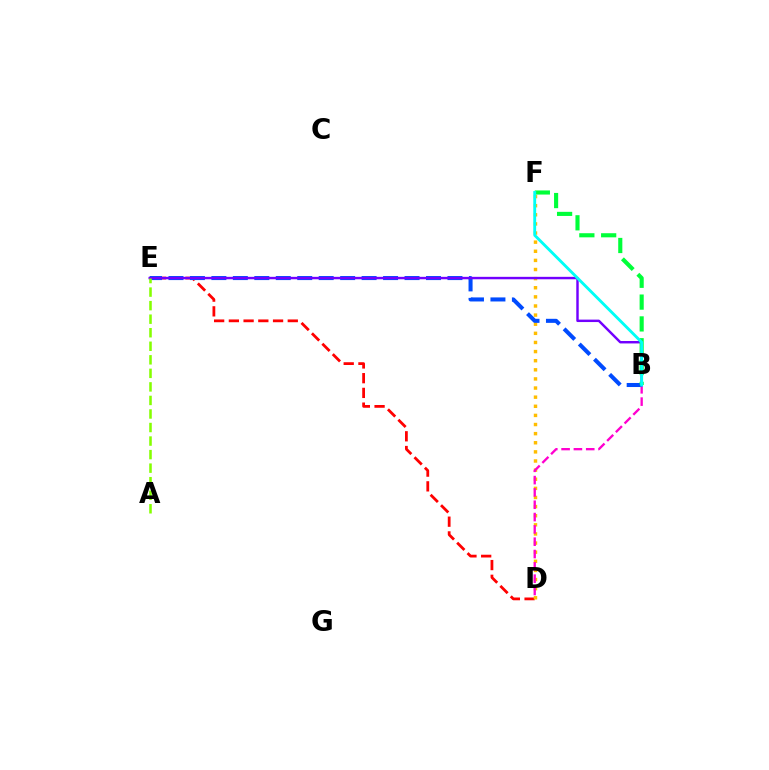{('D', 'E'): [{'color': '#ff0000', 'line_style': 'dashed', 'thickness': 2.0}], ('D', 'F'): [{'color': '#ffbd00', 'line_style': 'dotted', 'thickness': 2.48}], ('B', 'D'): [{'color': '#ff00cf', 'line_style': 'dashed', 'thickness': 1.67}], ('B', 'E'): [{'color': '#004bff', 'line_style': 'dashed', 'thickness': 2.92}, {'color': '#7200ff', 'line_style': 'solid', 'thickness': 1.76}], ('B', 'F'): [{'color': '#00ff39', 'line_style': 'dashed', 'thickness': 2.96}, {'color': '#00fff6', 'line_style': 'solid', 'thickness': 2.07}], ('A', 'E'): [{'color': '#84ff00', 'line_style': 'dashed', 'thickness': 1.84}]}